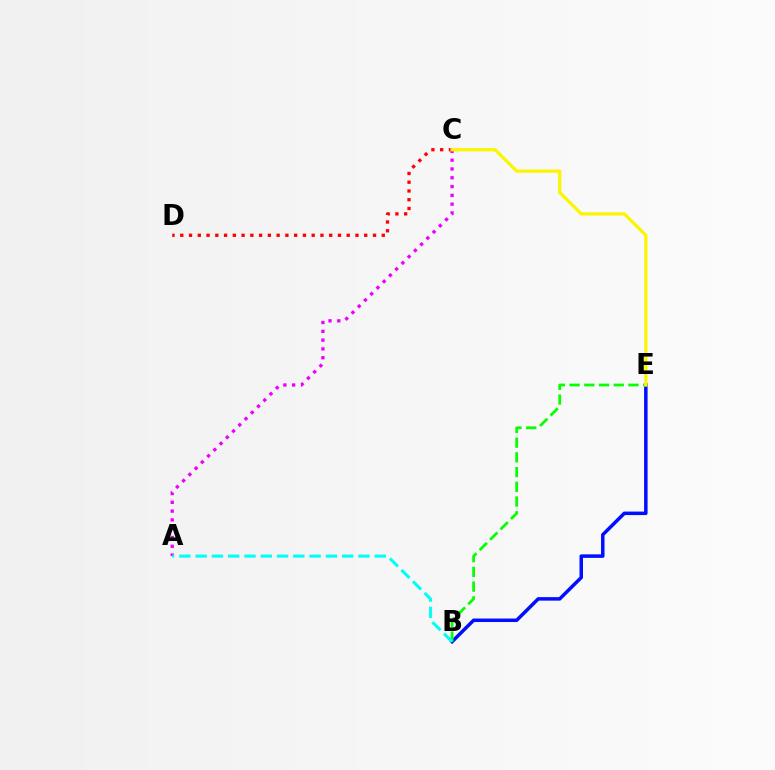{('C', 'D'): [{'color': '#ff0000', 'line_style': 'dotted', 'thickness': 2.38}], ('B', 'E'): [{'color': '#0010ff', 'line_style': 'solid', 'thickness': 2.52}, {'color': '#08ff00', 'line_style': 'dashed', 'thickness': 2.0}], ('A', 'C'): [{'color': '#ee00ff', 'line_style': 'dotted', 'thickness': 2.39}], ('C', 'E'): [{'color': '#fcf500', 'line_style': 'solid', 'thickness': 2.33}], ('A', 'B'): [{'color': '#00fff6', 'line_style': 'dashed', 'thickness': 2.21}]}